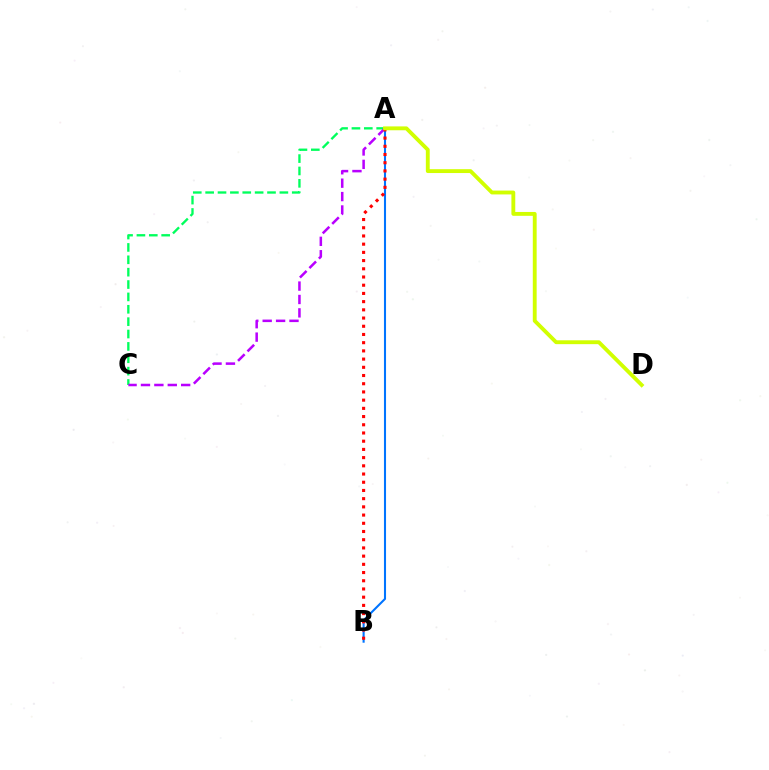{('A', 'B'): [{'color': '#0074ff', 'line_style': 'solid', 'thickness': 1.5}, {'color': '#ff0000', 'line_style': 'dotted', 'thickness': 2.23}], ('A', 'C'): [{'color': '#00ff5c', 'line_style': 'dashed', 'thickness': 1.68}, {'color': '#b900ff', 'line_style': 'dashed', 'thickness': 1.82}], ('A', 'D'): [{'color': '#d1ff00', 'line_style': 'solid', 'thickness': 2.78}]}